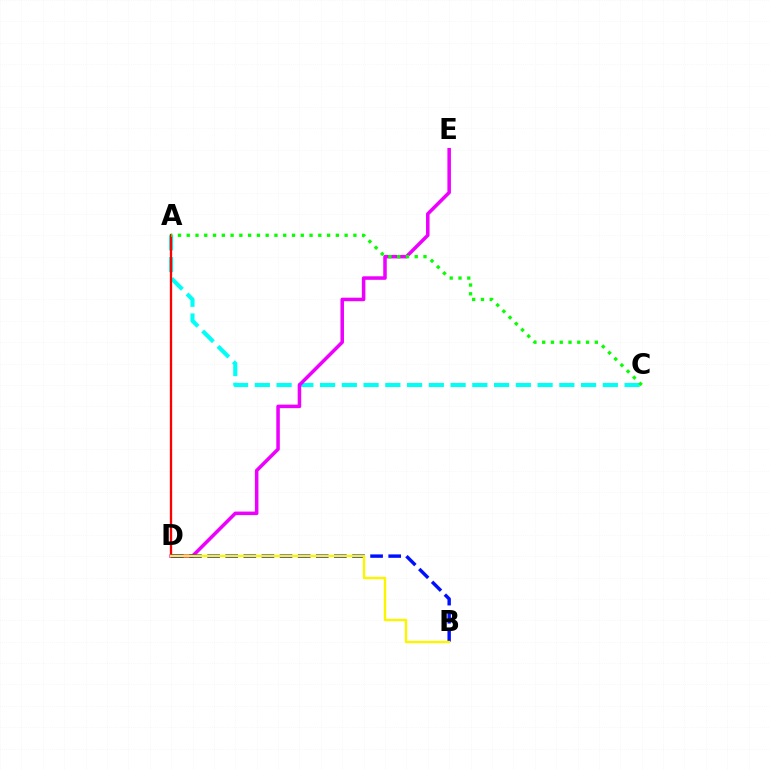{('A', 'C'): [{'color': '#00fff6', 'line_style': 'dashed', 'thickness': 2.95}, {'color': '#08ff00', 'line_style': 'dotted', 'thickness': 2.38}], ('A', 'D'): [{'color': '#ff0000', 'line_style': 'solid', 'thickness': 1.67}], ('D', 'E'): [{'color': '#ee00ff', 'line_style': 'solid', 'thickness': 2.54}], ('B', 'D'): [{'color': '#0010ff', 'line_style': 'dashed', 'thickness': 2.46}, {'color': '#fcf500', 'line_style': 'solid', 'thickness': 1.75}]}